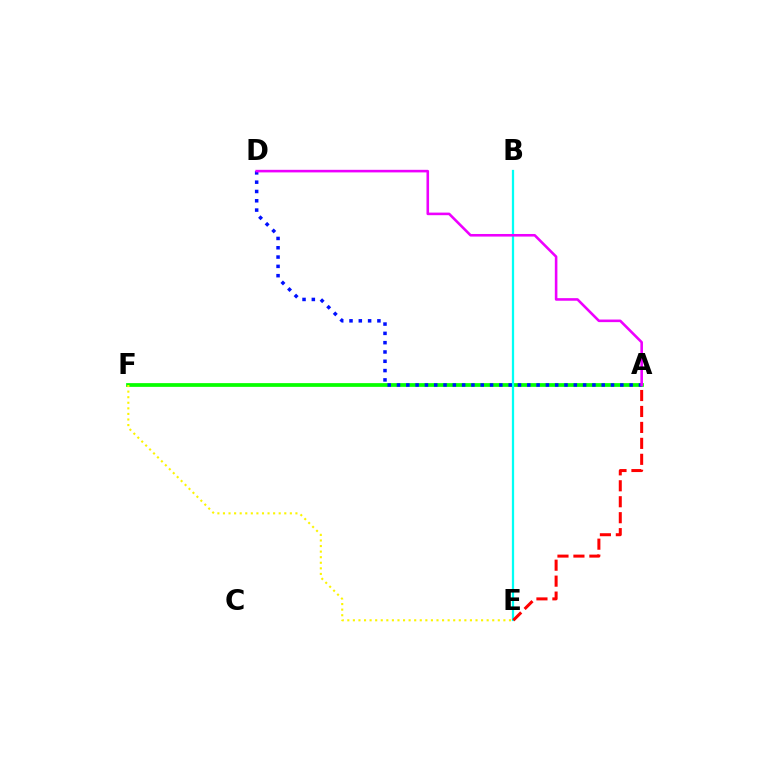{('A', 'F'): [{'color': '#08ff00', 'line_style': 'solid', 'thickness': 2.69}], ('B', 'E'): [{'color': '#00fff6', 'line_style': 'solid', 'thickness': 1.62}], ('A', 'D'): [{'color': '#0010ff', 'line_style': 'dotted', 'thickness': 2.53}, {'color': '#ee00ff', 'line_style': 'solid', 'thickness': 1.86}], ('A', 'E'): [{'color': '#ff0000', 'line_style': 'dashed', 'thickness': 2.17}], ('E', 'F'): [{'color': '#fcf500', 'line_style': 'dotted', 'thickness': 1.51}]}